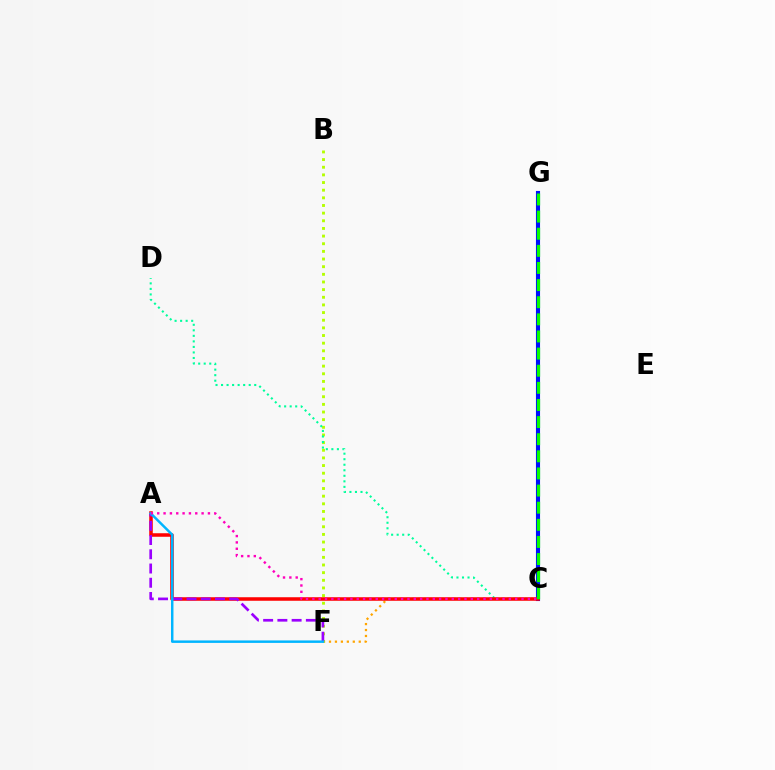{('C', 'F'): [{'color': '#ffa500', 'line_style': 'dotted', 'thickness': 1.62}], ('C', 'G'): [{'color': '#0010ff', 'line_style': 'solid', 'thickness': 2.95}, {'color': '#08ff00', 'line_style': 'dashed', 'thickness': 2.33}], ('B', 'F'): [{'color': '#b3ff00', 'line_style': 'dotted', 'thickness': 2.08}], ('C', 'D'): [{'color': '#00ff9d', 'line_style': 'dotted', 'thickness': 1.5}], ('A', 'C'): [{'color': '#ff0000', 'line_style': 'solid', 'thickness': 2.54}, {'color': '#ff00bd', 'line_style': 'dotted', 'thickness': 1.72}], ('A', 'F'): [{'color': '#9b00ff', 'line_style': 'dashed', 'thickness': 1.93}, {'color': '#00b5ff', 'line_style': 'solid', 'thickness': 1.78}]}